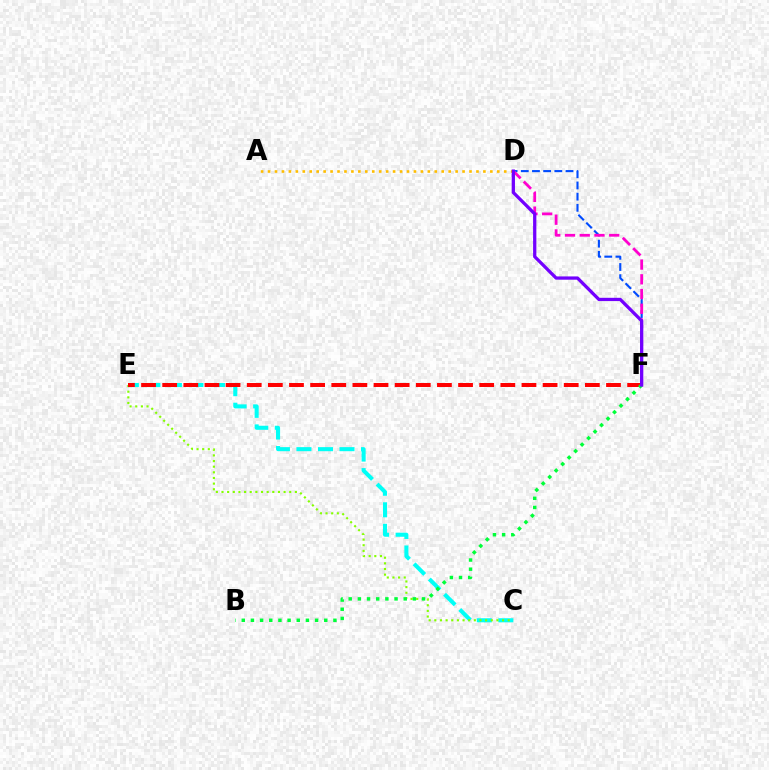{('C', 'E'): [{'color': '#00fff6', 'line_style': 'dashed', 'thickness': 2.92}, {'color': '#84ff00', 'line_style': 'dotted', 'thickness': 1.53}], ('D', 'F'): [{'color': '#004bff', 'line_style': 'dashed', 'thickness': 1.52}, {'color': '#ff00cf', 'line_style': 'dashed', 'thickness': 2.0}, {'color': '#7200ff', 'line_style': 'solid', 'thickness': 2.35}], ('A', 'D'): [{'color': '#ffbd00', 'line_style': 'dotted', 'thickness': 1.89}], ('E', 'F'): [{'color': '#ff0000', 'line_style': 'dashed', 'thickness': 2.87}], ('B', 'F'): [{'color': '#00ff39', 'line_style': 'dotted', 'thickness': 2.49}]}